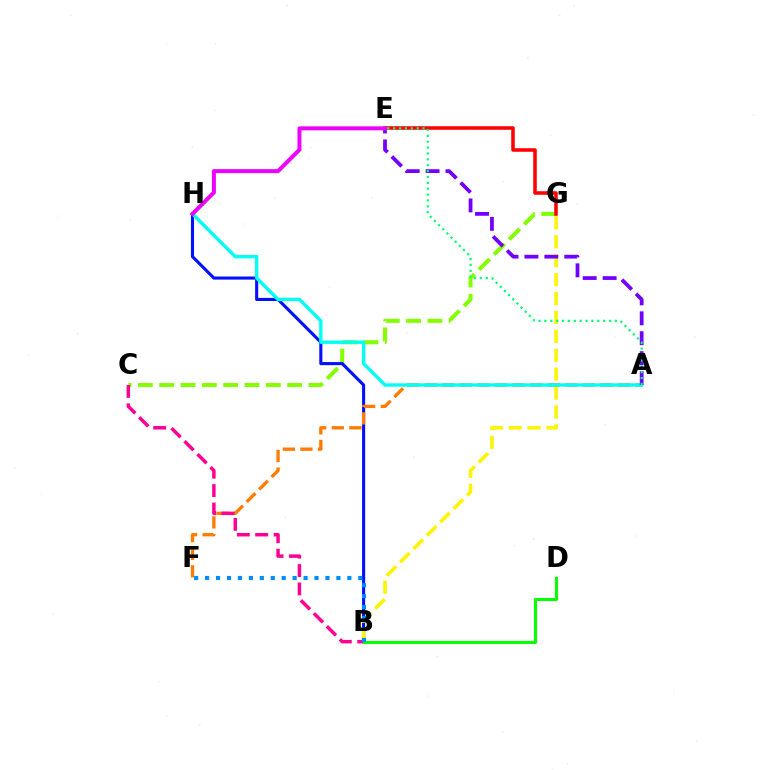{('C', 'G'): [{'color': '#84ff00', 'line_style': 'dashed', 'thickness': 2.9}], ('B', 'H'): [{'color': '#0010ff', 'line_style': 'solid', 'thickness': 2.23}], ('A', 'F'): [{'color': '#ff7c00', 'line_style': 'dashed', 'thickness': 2.39}], ('B', 'G'): [{'color': '#fcf500', 'line_style': 'dashed', 'thickness': 2.57}], ('A', 'H'): [{'color': '#00fff6', 'line_style': 'solid', 'thickness': 2.43}], ('A', 'E'): [{'color': '#7200ff', 'line_style': 'dashed', 'thickness': 2.71}, {'color': '#00ff74', 'line_style': 'dotted', 'thickness': 1.6}], ('B', 'C'): [{'color': '#ff0094', 'line_style': 'dashed', 'thickness': 2.5}], ('B', 'D'): [{'color': '#08ff00', 'line_style': 'solid', 'thickness': 2.22}], ('E', 'G'): [{'color': '#ff0000', 'line_style': 'solid', 'thickness': 2.56}], ('E', 'H'): [{'color': '#ee00ff', 'line_style': 'solid', 'thickness': 2.86}], ('B', 'F'): [{'color': '#008cff', 'line_style': 'dotted', 'thickness': 2.97}]}